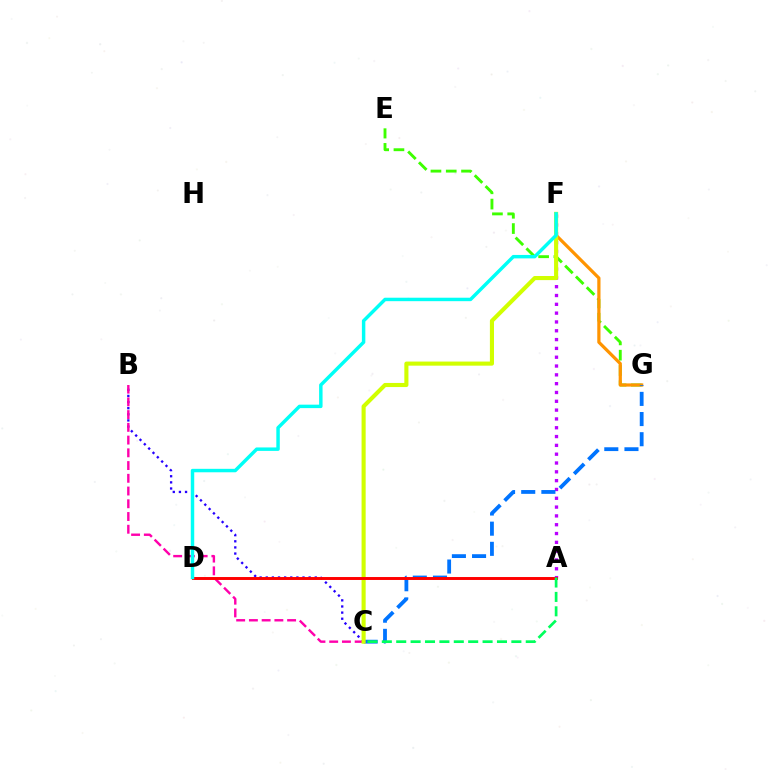{('E', 'G'): [{'color': '#3dff00', 'line_style': 'dashed', 'thickness': 2.08}], ('F', 'G'): [{'color': '#ff9400', 'line_style': 'solid', 'thickness': 2.32}], ('B', 'C'): [{'color': '#2500ff', 'line_style': 'dotted', 'thickness': 1.66}, {'color': '#ff00ac', 'line_style': 'dashed', 'thickness': 1.73}], ('A', 'F'): [{'color': '#b900ff', 'line_style': 'dotted', 'thickness': 2.4}], ('C', 'G'): [{'color': '#0074ff', 'line_style': 'dashed', 'thickness': 2.74}], ('C', 'F'): [{'color': '#d1ff00', 'line_style': 'solid', 'thickness': 2.95}], ('A', 'D'): [{'color': '#ff0000', 'line_style': 'solid', 'thickness': 2.11}], ('D', 'F'): [{'color': '#00fff6', 'line_style': 'solid', 'thickness': 2.49}], ('A', 'C'): [{'color': '#00ff5c', 'line_style': 'dashed', 'thickness': 1.96}]}